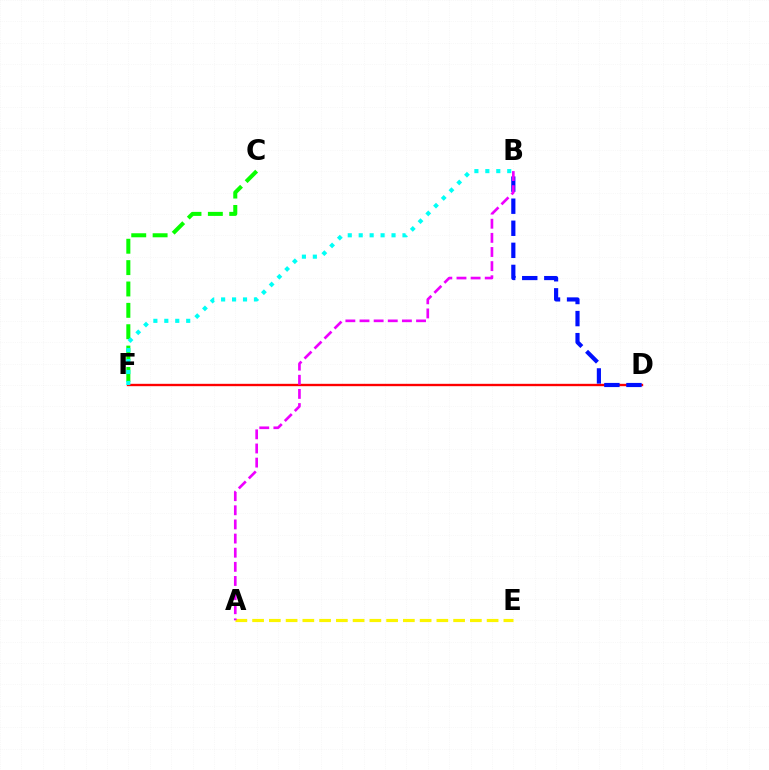{('D', 'F'): [{'color': '#ff0000', 'line_style': 'solid', 'thickness': 1.7}], ('B', 'D'): [{'color': '#0010ff', 'line_style': 'dashed', 'thickness': 3.0}], ('C', 'F'): [{'color': '#08ff00', 'line_style': 'dashed', 'thickness': 2.9}], ('B', 'F'): [{'color': '#00fff6', 'line_style': 'dotted', 'thickness': 2.97}], ('A', 'E'): [{'color': '#fcf500', 'line_style': 'dashed', 'thickness': 2.28}], ('A', 'B'): [{'color': '#ee00ff', 'line_style': 'dashed', 'thickness': 1.92}]}